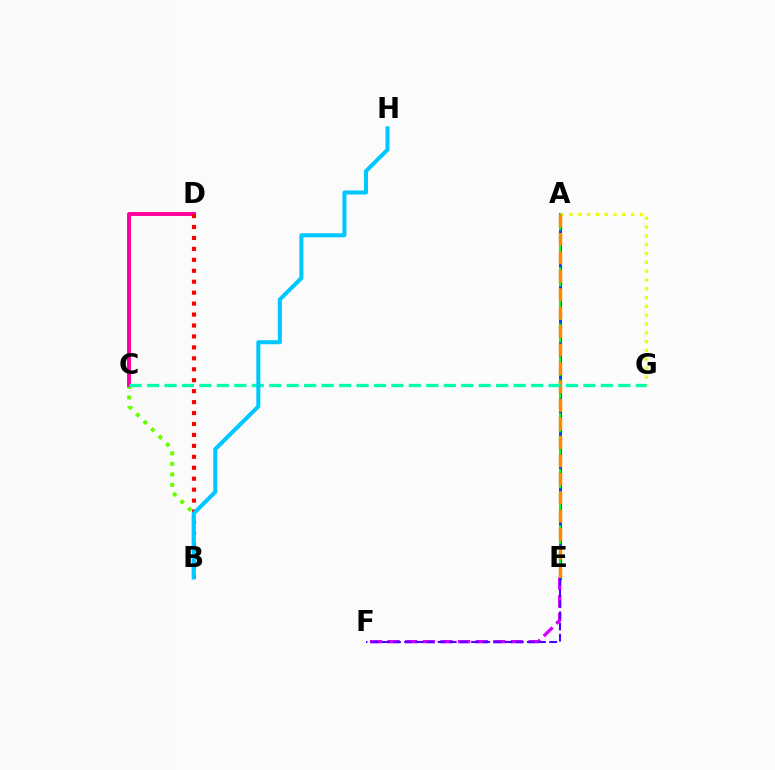{('E', 'F'): [{'color': '#d600ff', 'line_style': 'dashed', 'thickness': 2.39}, {'color': '#4f00ff', 'line_style': 'dashed', 'thickness': 1.52}], ('B', 'C'): [{'color': '#66ff00', 'line_style': 'dotted', 'thickness': 2.86}], ('A', 'E'): [{'color': '#003fff', 'line_style': 'solid', 'thickness': 2.12}, {'color': '#00ff27', 'line_style': 'dashed', 'thickness': 1.52}, {'color': '#ff8800', 'line_style': 'dashed', 'thickness': 2.51}], ('A', 'G'): [{'color': '#eeff00', 'line_style': 'dotted', 'thickness': 2.39}], ('C', 'D'): [{'color': '#ff00a0', 'line_style': 'solid', 'thickness': 2.82}], ('C', 'G'): [{'color': '#00ffaf', 'line_style': 'dashed', 'thickness': 2.37}], ('B', 'D'): [{'color': '#ff0000', 'line_style': 'dotted', 'thickness': 2.97}], ('B', 'H'): [{'color': '#00c7ff', 'line_style': 'solid', 'thickness': 2.91}]}